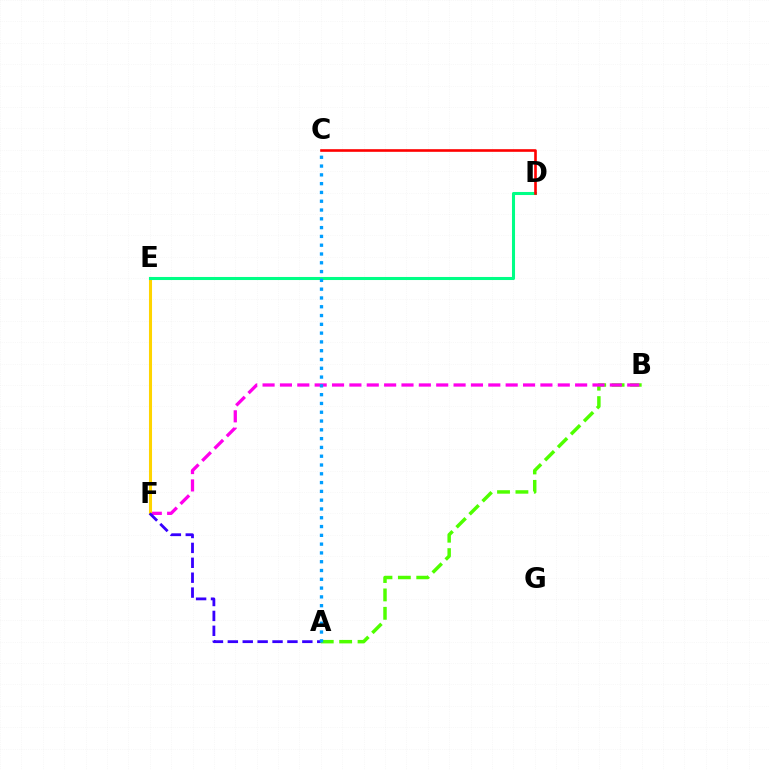{('A', 'B'): [{'color': '#4fff00', 'line_style': 'dashed', 'thickness': 2.5}], ('B', 'F'): [{'color': '#ff00ed', 'line_style': 'dashed', 'thickness': 2.36}], ('E', 'F'): [{'color': '#ffd500', 'line_style': 'solid', 'thickness': 2.21}], ('A', 'F'): [{'color': '#3700ff', 'line_style': 'dashed', 'thickness': 2.02}], ('D', 'E'): [{'color': '#00ff86', 'line_style': 'solid', 'thickness': 2.2}], ('A', 'C'): [{'color': '#009eff', 'line_style': 'dotted', 'thickness': 2.39}], ('C', 'D'): [{'color': '#ff0000', 'line_style': 'solid', 'thickness': 1.89}]}